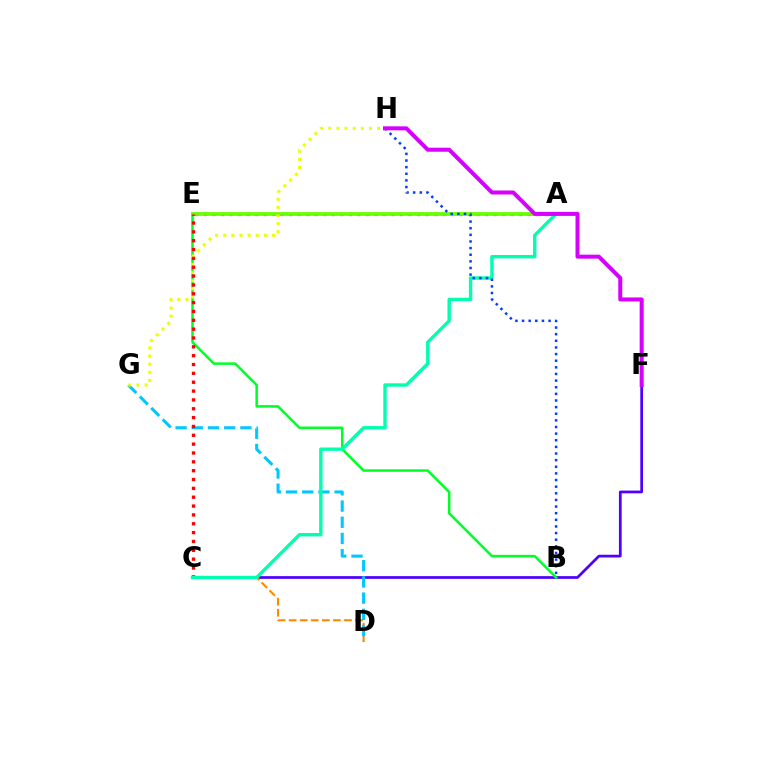{('C', 'F'): [{'color': '#4f00ff', 'line_style': 'solid', 'thickness': 1.97}], ('C', 'D'): [{'color': '#ff8800', 'line_style': 'dashed', 'thickness': 1.5}], ('B', 'E'): [{'color': '#00ff27', 'line_style': 'solid', 'thickness': 1.82}], ('A', 'E'): [{'color': '#ff00a0', 'line_style': 'dotted', 'thickness': 2.32}, {'color': '#66ff00', 'line_style': 'solid', 'thickness': 2.72}], ('D', 'G'): [{'color': '#00c7ff', 'line_style': 'dashed', 'thickness': 2.2}], ('G', 'H'): [{'color': '#eeff00', 'line_style': 'dotted', 'thickness': 2.21}], ('C', 'E'): [{'color': '#ff0000', 'line_style': 'dotted', 'thickness': 2.4}], ('A', 'C'): [{'color': '#00ffaf', 'line_style': 'solid', 'thickness': 2.44}], ('B', 'H'): [{'color': '#003fff', 'line_style': 'dotted', 'thickness': 1.8}], ('F', 'H'): [{'color': '#d600ff', 'line_style': 'solid', 'thickness': 2.89}]}